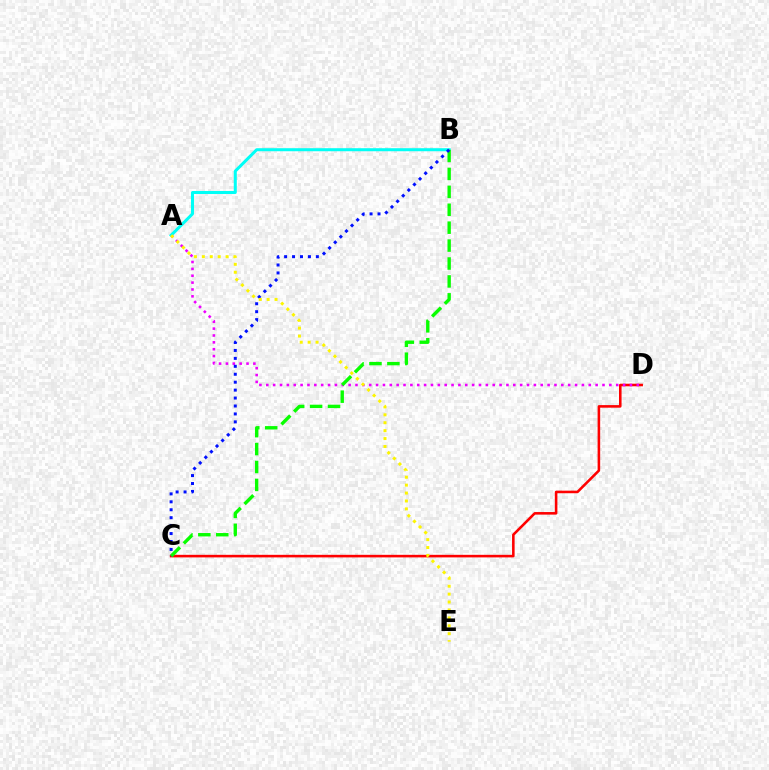{('C', 'D'): [{'color': '#ff0000', 'line_style': 'solid', 'thickness': 1.85}], ('A', 'D'): [{'color': '#ee00ff', 'line_style': 'dotted', 'thickness': 1.86}], ('A', 'B'): [{'color': '#00fff6', 'line_style': 'solid', 'thickness': 2.18}], ('B', 'C'): [{'color': '#08ff00', 'line_style': 'dashed', 'thickness': 2.43}, {'color': '#0010ff', 'line_style': 'dotted', 'thickness': 2.16}], ('A', 'E'): [{'color': '#fcf500', 'line_style': 'dotted', 'thickness': 2.15}]}